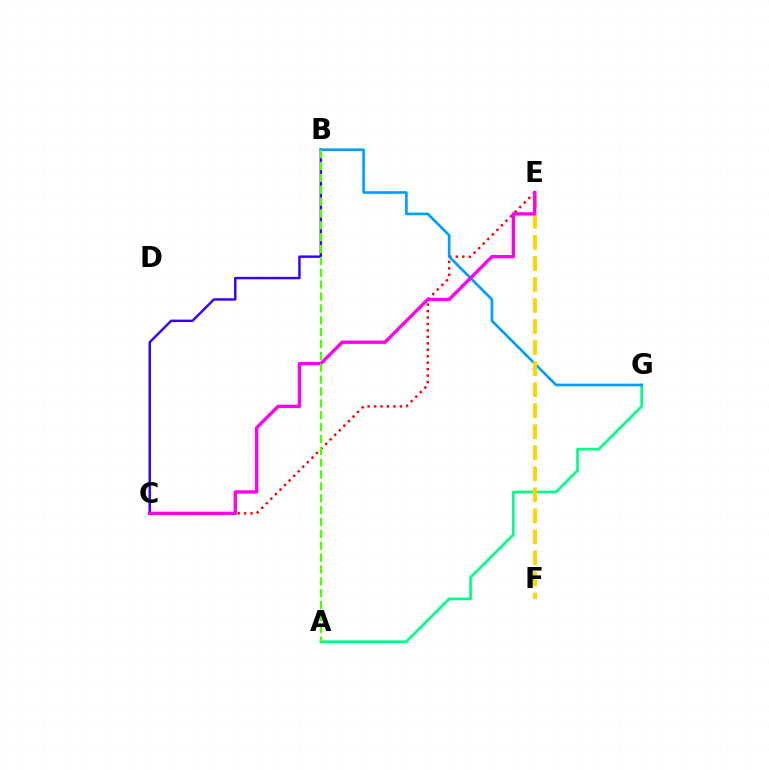{('B', 'C'): [{'color': '#3700ff', 'line_style': 'solid', 'thickness': 1.77}], ('C', 'E'): [{'color': '#ff0000', 'line_style': 'dotted', 'thickness': 1.75}, {'color': '#ff00ed', 'line_style': 'solid', 'thickness': 2.4}], ('A', 'G'): [{'color': '#00ff86', 'line_style': 'solid', 'thickness': 1.93}], ('B', 'G'): [{'color': '#009eff', 'line_style': 'solid', 'thickness': 1.92}], ('E', 'F'): [{'color': '#ffd500', 'line_style': 'dashed', 'thickness': 2.86}], ('A', 'B'): [{'color': '#4fff00', 'line_style': 'dashed', 'thickness': 1.61}]}